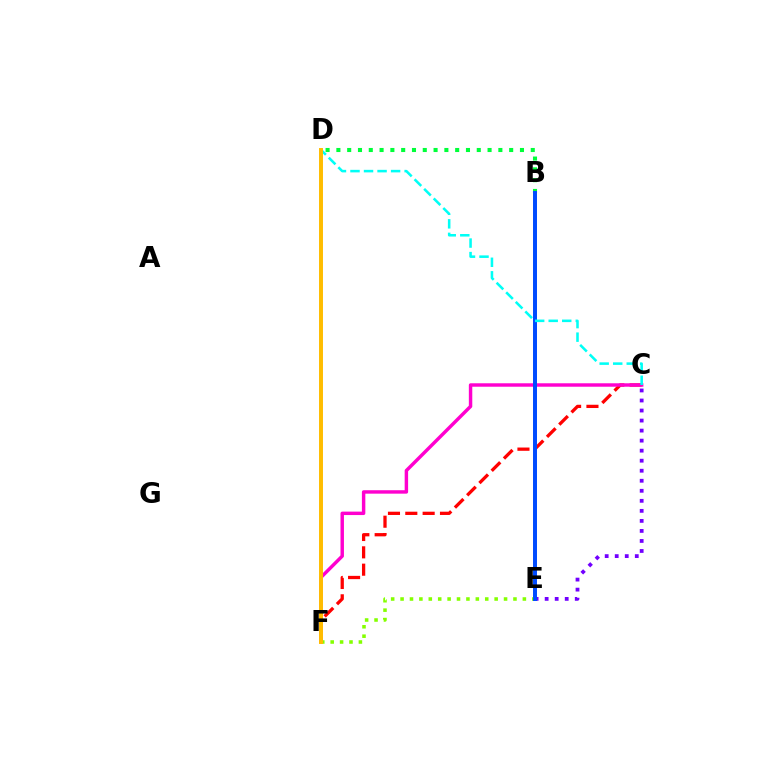{('C', 'F'): [{'color': '#ff0000', 'line_style': 'dashed', 'thickness': 2.36}, {'color': '#ff00cf', 'line_style': 'solid', 'thickness': 2.48}], ('E', 'F'): [{'color': '#84ff00', 'line_style': 'dotted', 'thickness': 2.56}], ('B', 'D'): [{'color': '#00ff39', 'line_style': 'dotted', 'thickness': 2.93}], ('C', 'E'): [{'color': '#7200ff', 'line_style': 'dotted', 'thickness': 2.73}], ('B', 'E'): [{'color': '#004bff', 'line_style': 'solid', 'thickness': 2.87}], ('C', 'D'): [{'color': '#00fff6', 'line_style': 'dashed', 'thickness': 1.84}], ('D', 'F'): [{'color': '#ffbd00', 'line_style': 'solid', 'thickness': 2.85}]}